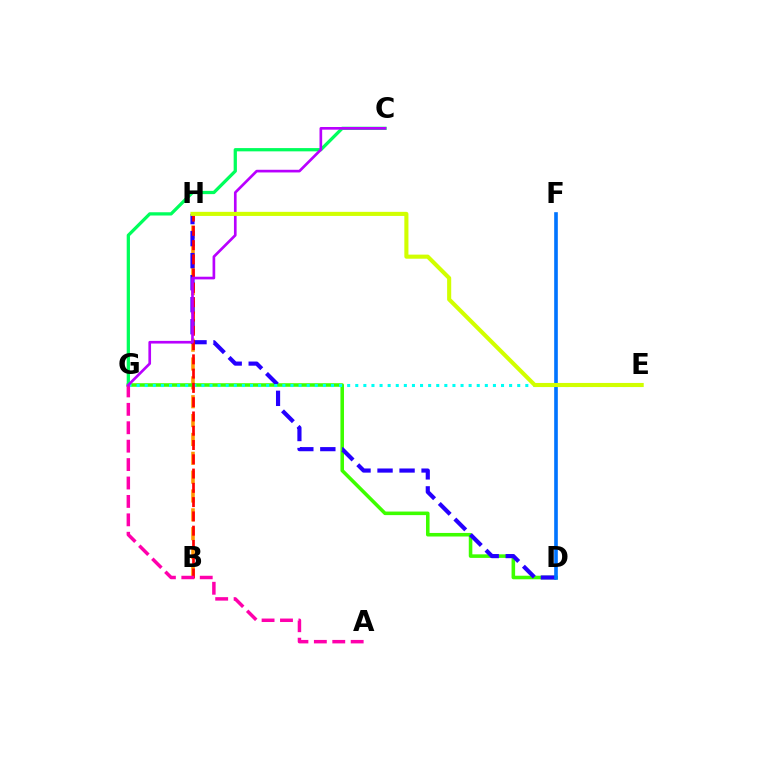{('B', 'H'): [{'color': '#ff9400', 'line_style': 'dashed', 'thickness': 2.56}, {'color': '#ff0000', 'line_style': 'dashed', 'thickness': 1.94}], ('D', 'G'): [{'color': '#3dff00', 'line_style': 'solid', 'thickness': 2.56}], ('D', 'H'): [{'color': '#2500ff', 'line_style': 'dashed', 'thickness': 2.99}], ('C', 'G'): [{'color': '#00ff5c', 'line_style': 'solid', 'thickness': 2.35}, {'color': '#b900ff', 'line_style': 'solid', 'thickness': 1.92}], ('E', 'G'): [{'color': '#00fff6', 'line_style': 'dotted', 'thickness': 2.2}], ('A', 'G'): [{'color': '#ff00ac', 'line_style': 'dashed', 'thickness': 2.5}], ('D', 'F'): [{'color': '#0074ff', 'line_style': 'solid', 'thickness': 2.62}], ('E', 'H'): [{'color': '#d1ff00', 'line_style': 'solid', 'thickness': 2.95}]}